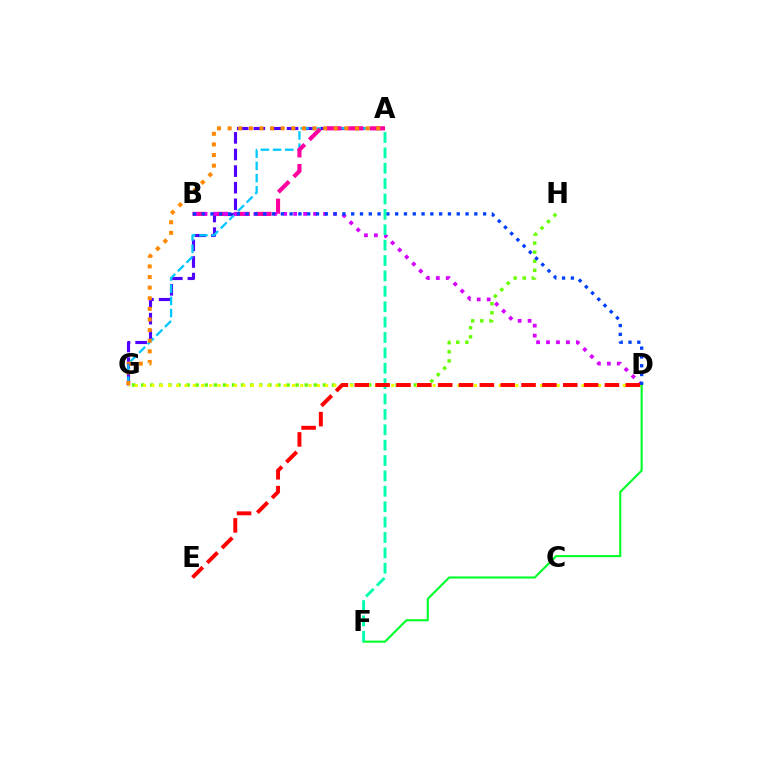{('A', 'G'): [{'color': '#4f00ff', 'line_style': 'dashed', 'thickness': 2.26}, {'color': '#00c7ff', 'line_style': 'dashed', 'thickness': 1.66}, {'color': '#ff8800', 'line_style': 'dotted', 'thickness': 2.88}], ('G', 'H'): [{'color': '#66ff00', 'line_style': 'dotted', 'thickness': 2.47}], ('A', 'B'): [{'color': '#ff00a0', 'line_style': 'dashed', 'thickness': 2.95}], ('B', 'D'): [{'color': '#d600ff', 'line_style': 'dotted', 'thickness': 2.7}, {'color': '#003fff', 'line_style': 'dotted', 'thickness': 2.39}], ('D', 'G'): [{'color': '#eeff00', 'line_style': 'dotted', 'thickness': 2.25}], ('D', 'F'): [{'color': '#00ff27', 'line_style': 'solid', 'thickness': 1.51}], ('A', 'F'): [{'color': '#00ffaf', 'line_style': 'dashed', 'thickness': 2.09}], ('D', 'E'): [{'color': '#ff0000', 'line_style': 'dashed', 'thickness': 2.83}]}